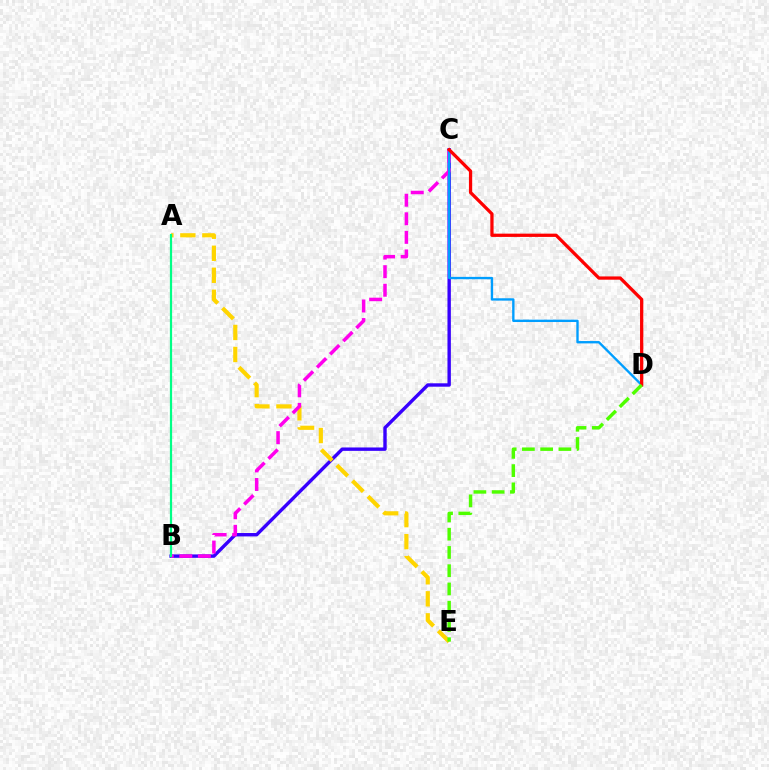{('B', 'C'): [{'color': '#3700ff', 'line_style': 'solid', 'thickness': 2.45}, {'color': '#ff00ed', 'line_style': 'dashed', 'thickness': 2.52}], ('A', 'E'): [{'color': '#ffd500', 'line_style': 'dashed', 'thickness': 2.99}], ('C', 'D'): [{'color': '#009eff', 'line_style': 'solid', 'thickness': 1.7}, {'color': '#ff0000', 'line_style': 'solid', 'thickness': 2.35}], ('A', 'B'): [{'color': '#00ff86', 'line_style': 'solid', 'thickness': 1.6}], ('D', 'E'): [{'color': '#4fff00', 'line_style': 'dashed', 'thickness': 2.48}]}